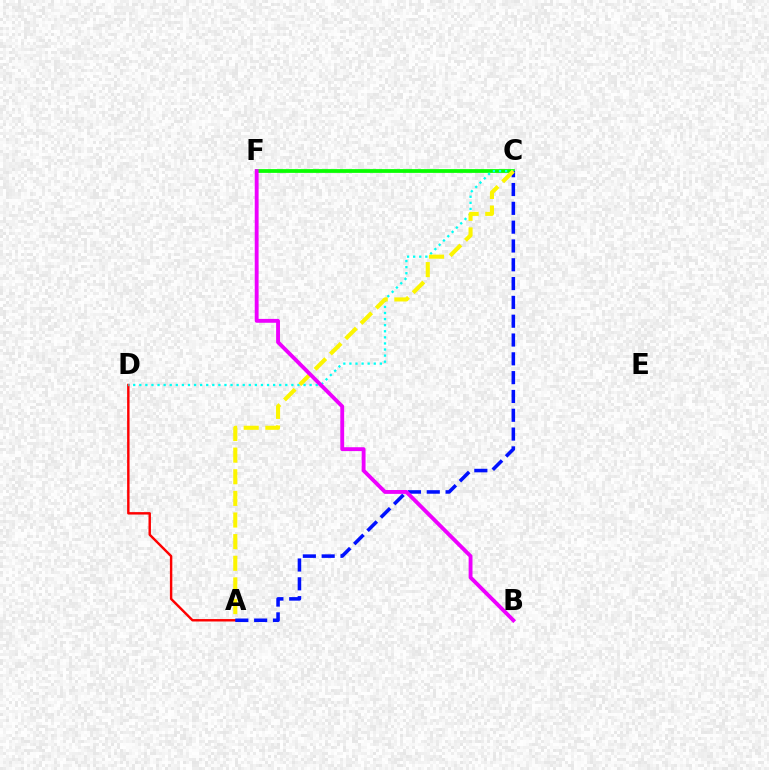{('C', 'F'): [{'color': '#08ff00', 'line_style': 'solid', 'thickness': 2.7}], ('A', 'D'): [{'color': '#ff0000', 'line_style': 'solid', 'thickness': 1.75}], ('C', 'D'): [{'color': '#00fff6', 'line_style': 'dotted', 'thickness': 1.65}], ('A', 'C'): [{'color': '#0010ff', 'line_style': 'dashed', 'thickness': 2.56}, {'color': '#fcf500', 'line_style': 'dashed', 'thickness': 2.94}], ('B', 'F'): [{'color': '#ee00ff', 'line_style': 'solid', 'thickness': 2.78}]}